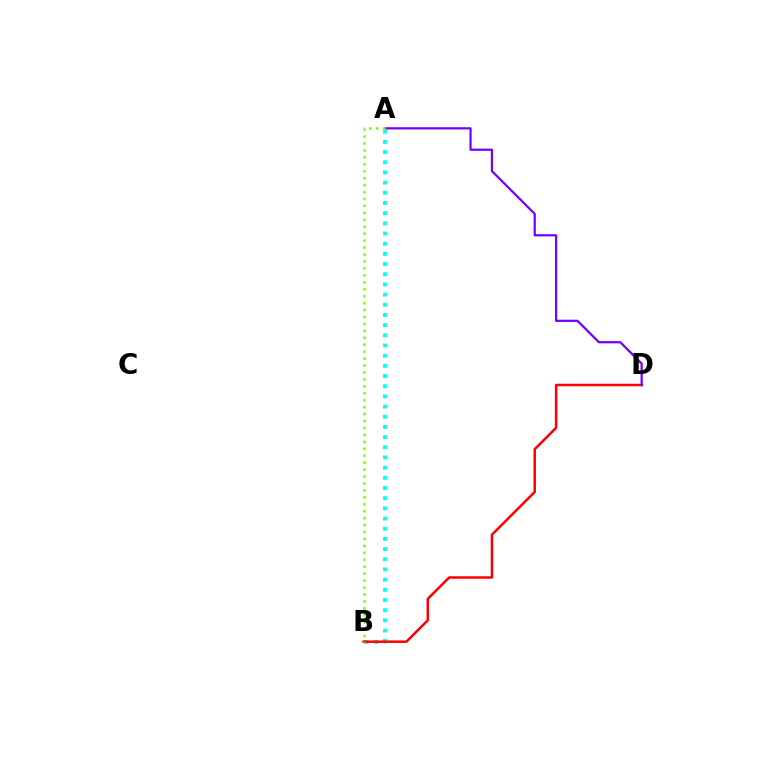{('A', 'B'): [{'color': '#00fff6', 'line_style': 'dotted', 'thickness': 2.77}, {'color': '#84ff00', 'line_style': 'dotted', 'thickness': 1.89}], ('B', 'D'): [{'color': '#ff0000', 'line_style': 'solid', 'thickness': 1.8}], ('A', 'D'): [{'color': '#7200ff', 'line_style': 'solid', 'thickness': 1.61}]}